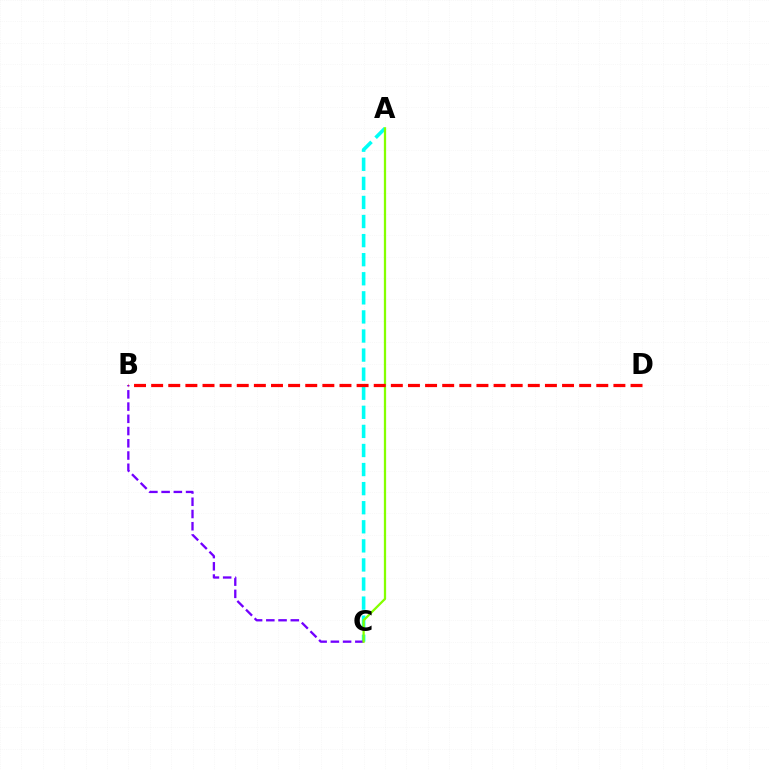{('A', 'C'): [{'color': '#00fff6', 'line_style': 'dashed', 'thickness': 2.59}, {'color': '#84ff00', 'line_style': 'solid', 'thickness': 1.63}], ('B', 'C'): [{'color': '#7200ff', 'line_style': 'dashed', 'thickness': 1.66}], ('B', 'D'): [{'color': '#ff0000', 'line_style': 'dashed', 'thickness': 2.33}]}